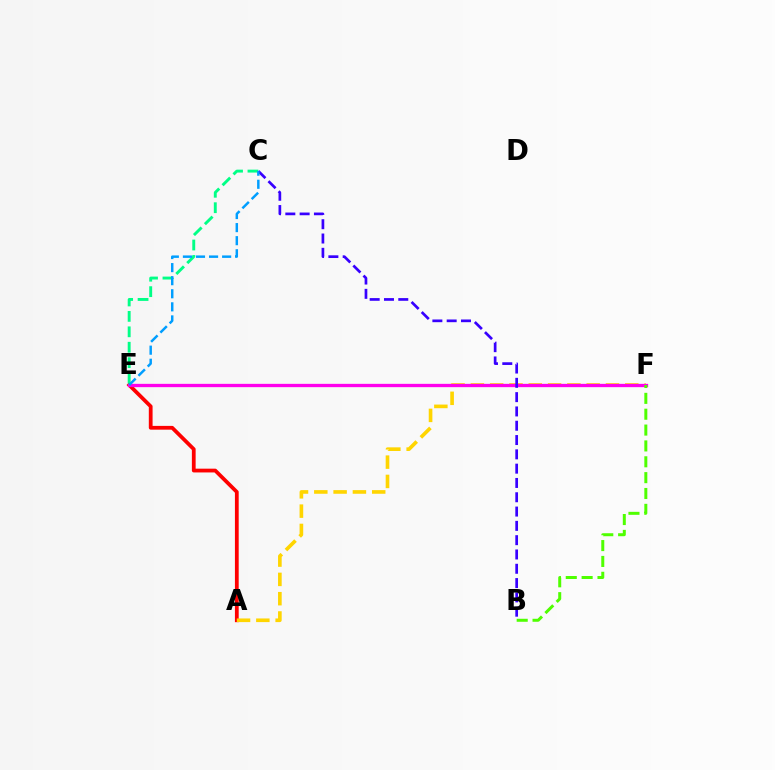{('A', 'E'): [{'color': '#ff0000', 'line_style': 'solid', 'thickness': 2.71}], ('A', 'F'): [{'color': '#ffd500', 'line_style': 'dashed', 'thickness': 2.62}], ('E', 'F'): [{'color': '#ff00ed', 'line_style': 'solid', 'thickness': 2.38}], ('C', 'E'): [{'color': '#00ff86', 'line_style': 'dashed', 'thickness': 2.1}, {'color': '#009eff', 'line_style': 'dashed', 'thickness': 1.78}], ('B', 'C'): [{'color': '#3700ff', 'line_style': 'dashed', 'thickness': 1.94}], ('B', 'F'): [{'color': '#4fff00', 'line_style': 'dashed', 'thickness': 2.15}]}